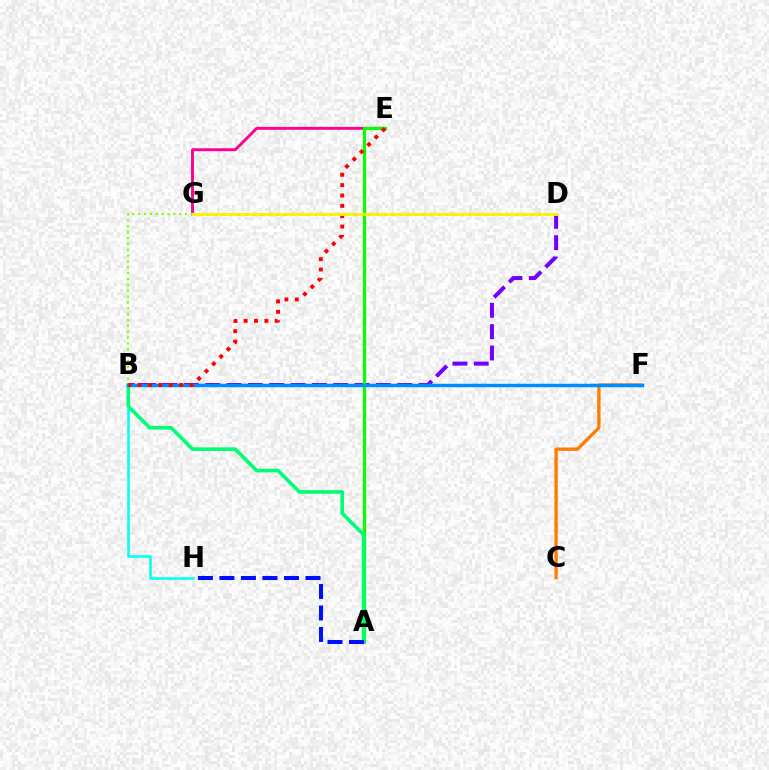{('E', 'G'): [{'color': '#ff0094', 'line_style': 'solid', 'thickness': 2.12}], ('B', 'D'): [{'color': '#7200ff', 'line_style': 'dashed', 'thickness': 2.9}], ('C', 'F'): [{'color': '#ff7c00', 'line_style': 'solid', 'thickness': 2.42}], ('A', 'E'): [{'color': '#08ff00', 'line_style': 'solid', 'thickness': 2.29}], ('B', 'H'): [{'color': '#00fff6', 'line_style': 'solid', 'thickness': 1.85}], ('B', 'G'): [{'color': '#84ff00', 'line_style': 'dotted', 'thickness': 1.59}], ('A', 'B'): [{'color': '#00ff74', 'line_style': 'solid', 'thickness': 2.62}], ('B', 'F'): [{'color': '#008cff', 'line_style': 'solid', 'thickness': 2.5}], ('B', 'E'): [{'color': '#ff0000', 'line_style': 'dotted', 'thickness': 2.82}], ('A', 'H'): [{'color': '#0010ff', 'line_style': 'dashed', 'thickness': 2.92}], ('D', 'G'): [{'color': '#ee00ff', 'line_style': 'dotted', 'thickness': 2.1}, {'color': '#fcf500', 'line_style': 'solid', 'thickness': 2.06}]}